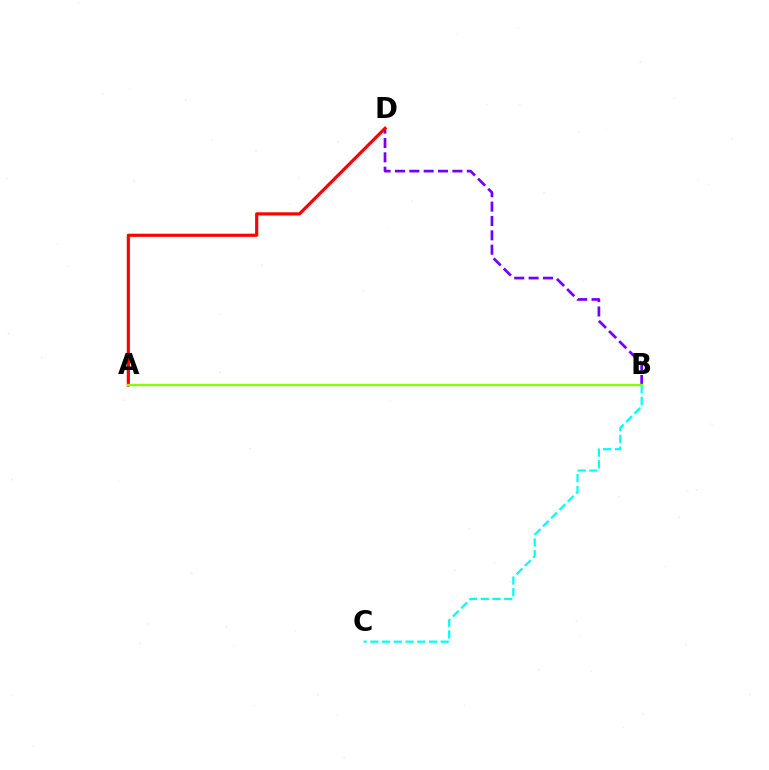{('B', 'D'): [{'color': '#7200ff', 'line_style': 'dashed', 'thickness': 1.95}], ('B', 'C'): [{'color': '#00fff6', 'line_style': 'dashed', 'thickness': 1.59}], ('A', 'D'): [{'color': '#ff0000', 'line_style': 'solid', 'thickness': 2.27}], ('A', 'B'): [{'color': '#84ff00', 'line_style': 'solid', 'thickness': 1.66}]}